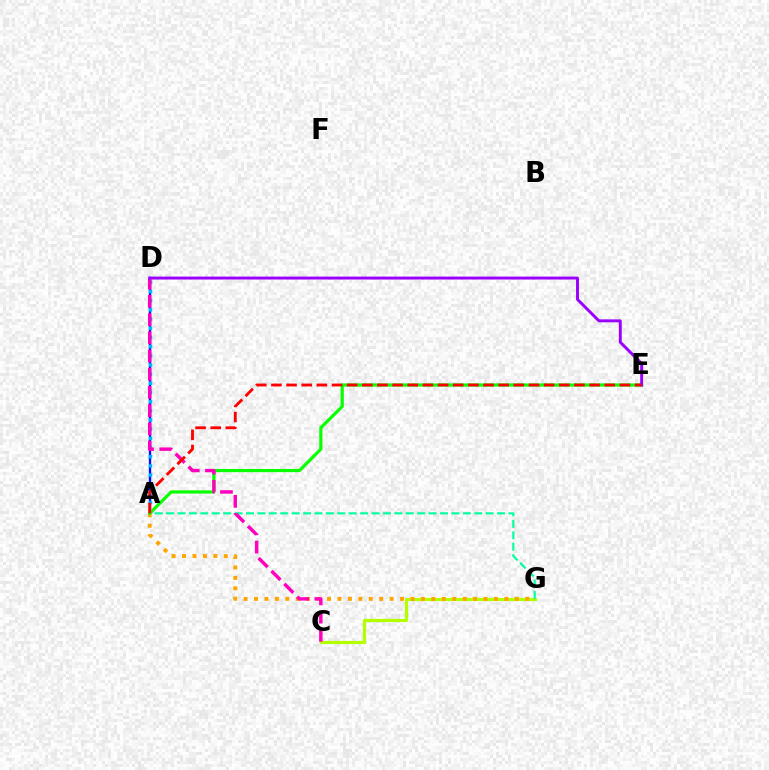{('C', 'G'): [{'color': '#b3ff00', 'line_style': 'solid', 'thickness': 2.28}], ('A', 'D'): [{'color': '#0010ff', 'line_style': 'solid', 'thickness': 1.7}, {'color': '#00b5ff', 'line_style': 'dotted', 'thickness': 2.49}], ('A', 'G'): [{'color': '#00ff9d', 'line_style': 'dashed', 'thickness': 1.55}, {'color': '#ffa500', 'line_style': 'dotted', 'thickness': 2.83}], ('A', 'E'): [{'color': '#08ff00', 'line_style': 'solid', 'thickness': 2.29}, {'color': '#ff0000', 'line_style': 'dashed', 'thickness': 2.06}], ('C', 'D'): [{'color': '#ff00bd', 'line_style': 'dashed', 'thickness': 2.47}], ('D', 'E'): [{'color': '#9b00ff', 'line_style': 'solid', 'thickness': 2.11}]}